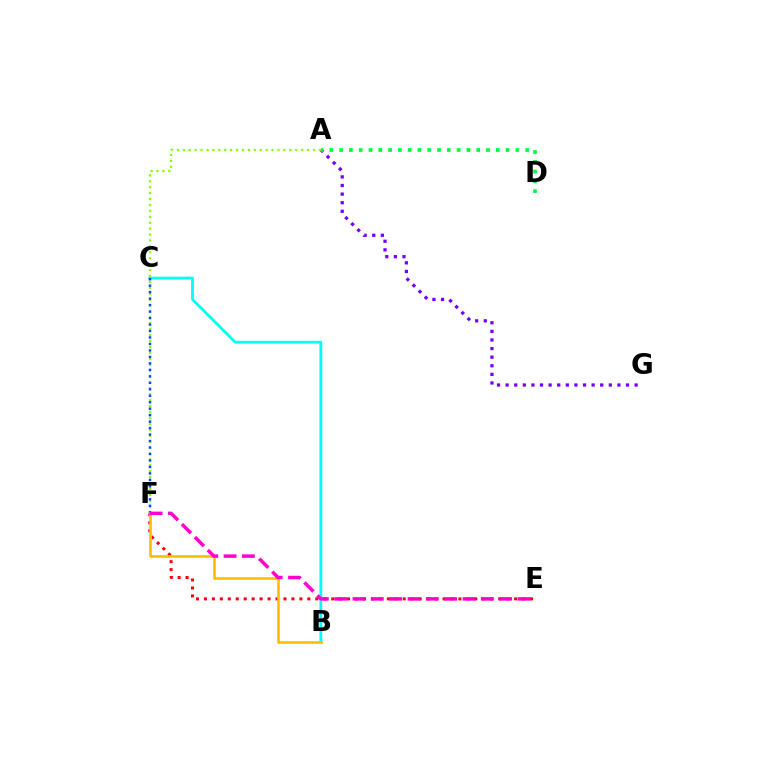{('A', 'G'): [{'color': '#7200ff', 'line_style': 'dotted', 'thickness': 2.34}], ('B', 'C'): [{'color': '#00fff6', 'line_style': 'solid', 'thickness': 2.01}], ('A', 'D'): [{'color': '#00ff39', 'line_style': 'dotted', 'thickness': 2.66}], ('A', 'F'): [{'color': '#84ff00', 'line_style': 'dotted', 'thickness': 1.61}], ('E', 'F'): [{'color': '#ff0000', 'line_style': 'dotted', 'thickness': 2.16}, {'color': '#ff00cf', 'line_style': 'dashed', 'thickness': 2.49}], ('C', 'F'): [{'color': '#004bff', 'line_style': 'dotted', 'thickness': 1.76}], ('B', 'F'): [{'color': '#ffbd00', 'line_style': 'solid', 'thickness': 1.88}]}